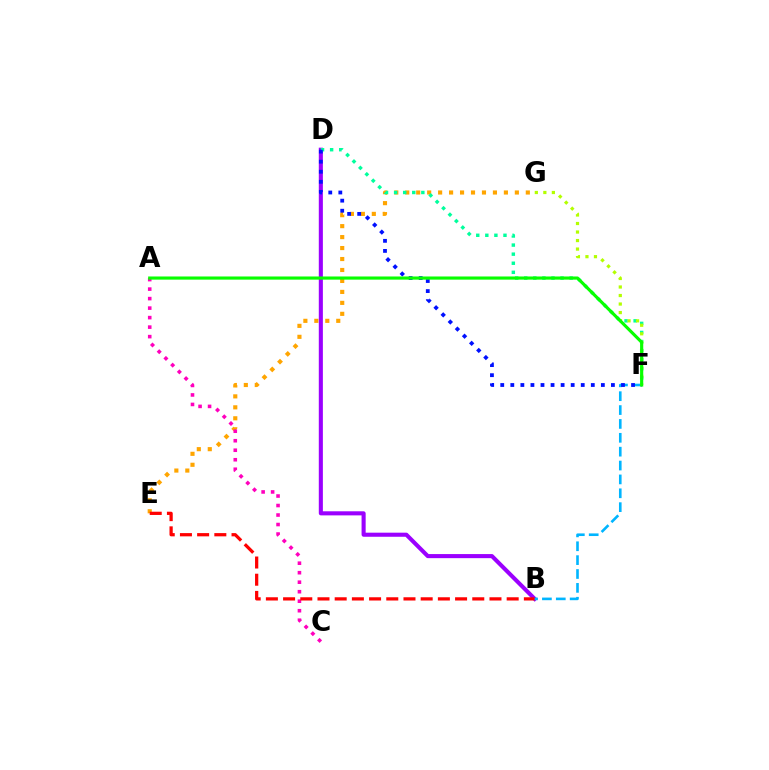{('E', 'G'): [{'color': '#ffa500', 'line_style': 'dotted', 'thickness': 2.98}], ('B', 'D'): [{'color': '#9b00ff', 'line_style': 'solid', 'thickness': 2.94}], ('A', 'C'): [{'color': '#ff00bd', 'line_style': 'dotted', 'thickness': 2.58}], ('B', 'E'): [{'color': '#ff0000', 'line_style': 'dashed', 'thickness': 2.34}], ('D', 'F'): [{'color': '#00ff9d', 'line_style': 'dotted', 'thickness': 2.47}, {'color': '#0010ff', 'line_style': 'dotted', 'thickness': 2.73}], ('B', 'F'): [{'color': '#00b5ff', 'line_style': 'dashed', 'thickness': 1.88}], ('F', 'G'): [{'color': '#b3ff00', 'line_style': 'dotted', 'thickness': 2.32}], ('A', 'F'): [{'color': '#08ff00', 'line_style': 'solid', 'thickness': 2.27}]}